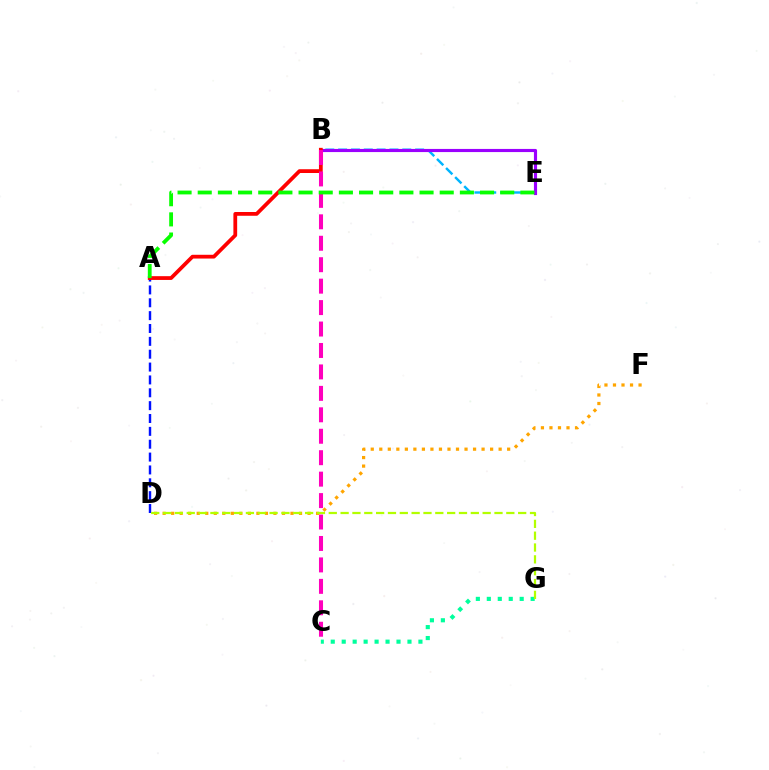{('D', 'F'): [{'color': '#ffa500', 'line_style': 'dotted', 'thickness': 2.32}], ('B', 'E'): [{'color': '#00b5ff', 'line_style': 'dashed', 'thickness': 1.74}, {'color': '#9b00ff', 'line_style': 'solid', 'thickness': 2.26}], ('A', 'D'): [{'color': '#0010ff', 'line_style': 'dashed', 'thickness': 1.75}], ('A', 'B'): [{'color': '#ff0000', 'line_style': 'solid', 'thickness': 2.71}], ('C', 'G'): [{'color': '#00ff9d', 'line_style': 'dotted', 'thickness': 2.98}], ('B', 'C'): [{'color': '#ff00bd', 'line_style': 'dashed', 'thickness': 2.91}], ('D', 'G'): [{'color': '#b3ff00', 'line_style': 'dashed', 'thickness': 1.61}], ('A', 'E'): [{'color': '#08ff00', 'line_style': 'dashed', 'thickness': 2.74}]}